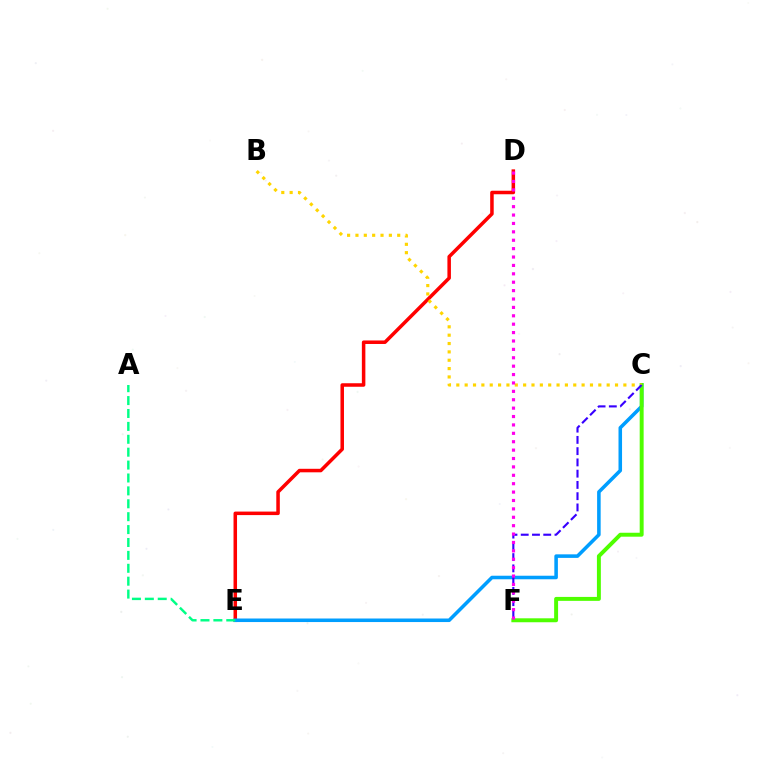{('D', 'E'): [{'color': '#ff0000', 'line_style': 'solid', 'thickness': 2.53}], ('C', 'E'): [{'color': '#009eff', 'line_style': 'solid', 'thickness': 2.55}], ('C', 'F'): [{'color': '#4fff00', 'line_style': 'solid', 'thickness': 2.84}, {'color': '#3700ff', 'line_style': 'dashed', 'thickness': 1.53}], ('A', 'E'): [{'color': '#00ff86', 'line_style': 'dashed', 'thickness': 1.75}], ('B', 'C'): [{'color': '#ffd500', 'line_style': 'dotted', 'thickness': 2.27}], ('D', 'F'): [{'color': '#ff00ed', 'line_style': 'dotted', 'thickness': 2.28}]}